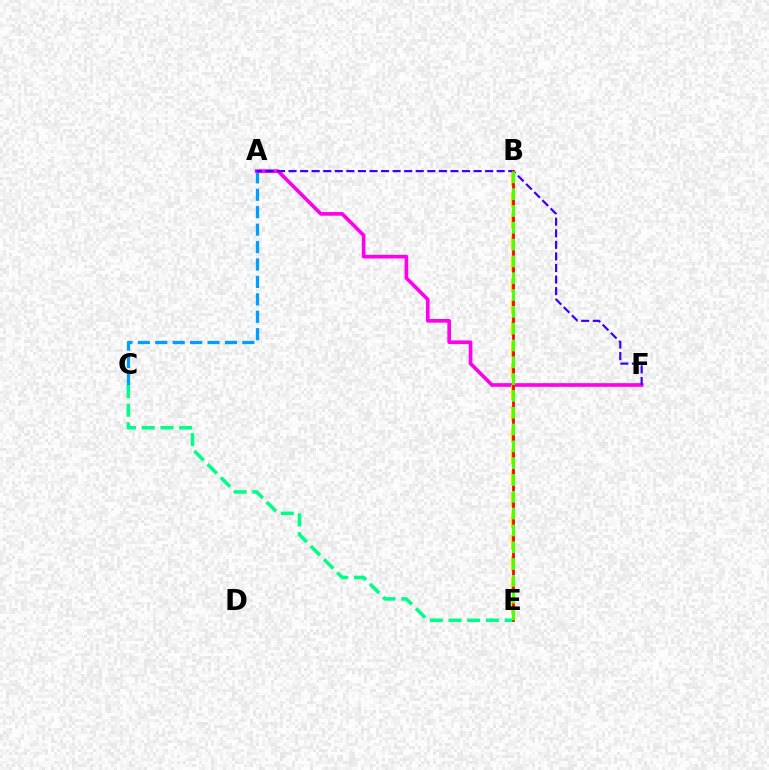{('A', 'C'): [{'color': '#009eff', 'line_style': 'dashed', 'thickness': 2.37}], ('A', 'F'): [{'color': '#ff00ed', 'line_style': 'solid', 'thickness': 2.64}, {'color': '#3700ff', 'line_style': 'dashed', 'thickness': 1.57}], ('B', 'E'): [{'color': '#ffd500', 'line_style': 'dashed', 'thickness': 2.91}, {'color': '#ff0000', 'line_style': 'solid', 'thickness': 1.97}, {'color': '#4fff00', 'line_style': 'dashed', 'thickness': 2.28}], ('C', 'E'): [{'color': '#00ff86', 'line_style': 'dashed', 'thickness': 2.54}]}